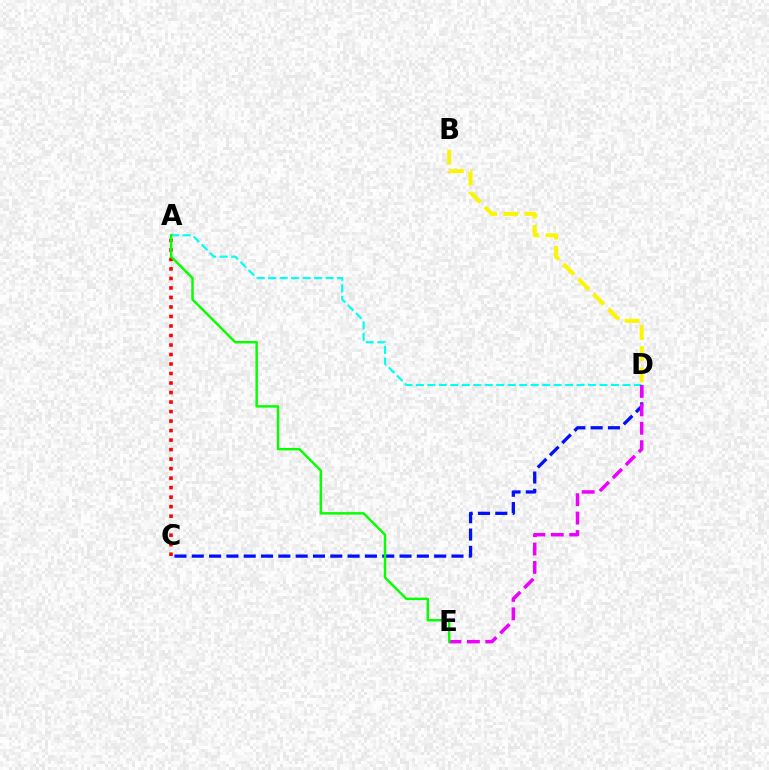{('A', 'C'): [{'color': '#ff0000', 'line_style': 'dotted', 'thickness': 2.58}], ('A', 'D'): [{'color': '#00fff6', 'line_style': 'dashed', 'thickness': 1.56}], ('C', 'D'): [{'color': '#0010ff', 'line_style': 'dashed', 'thickness': 2.35}], ('D', 'E'): [{'color': '#ee00ff', 'line_style': 'dashed', 'thickness': 2.5}], ('A', 'E'): [{'color': '#08ff00', 'line_style': 'solid', 'thickness': 1.77}], ('B', 'D'): [{'color': '#fcf500', 'line_style': 'dashed', 'thickness': 2.88}]}